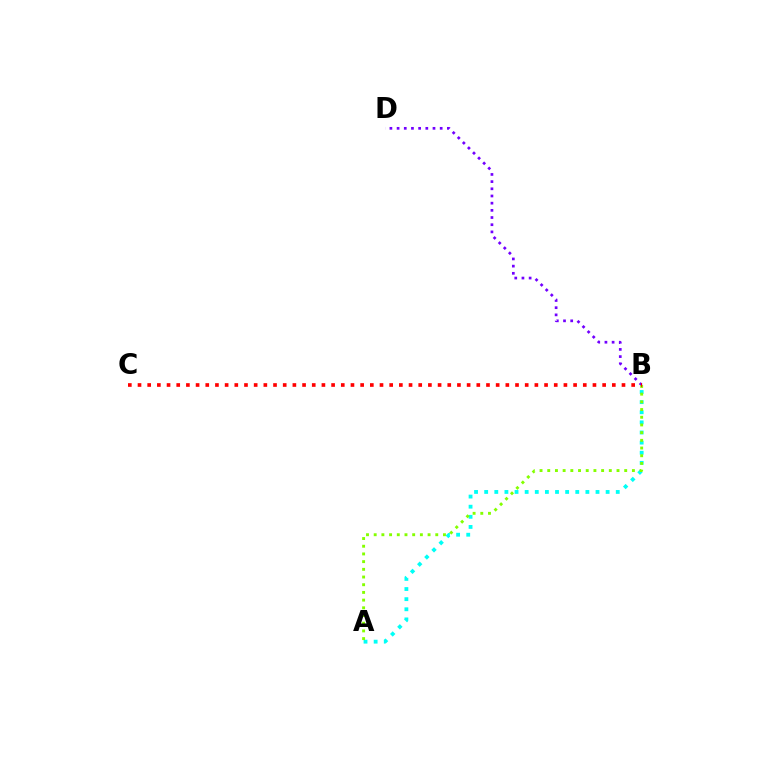{('A', 'B'): [{'color': '#00fff6', 'line_style': 'dotted', 'thickness': 2.75}, {'color': '#84ff00', 'line_style': 'dotted', 'thickness': 2.09}], ('B', 'D'): [{'color': '#7200ff', 'line_style': 'dotted', 'thickness': 1.95}], ('B', 'C'): [{'color': '#ff0000', 'line_style': 'dotted', 'thickness': 2.63}]}